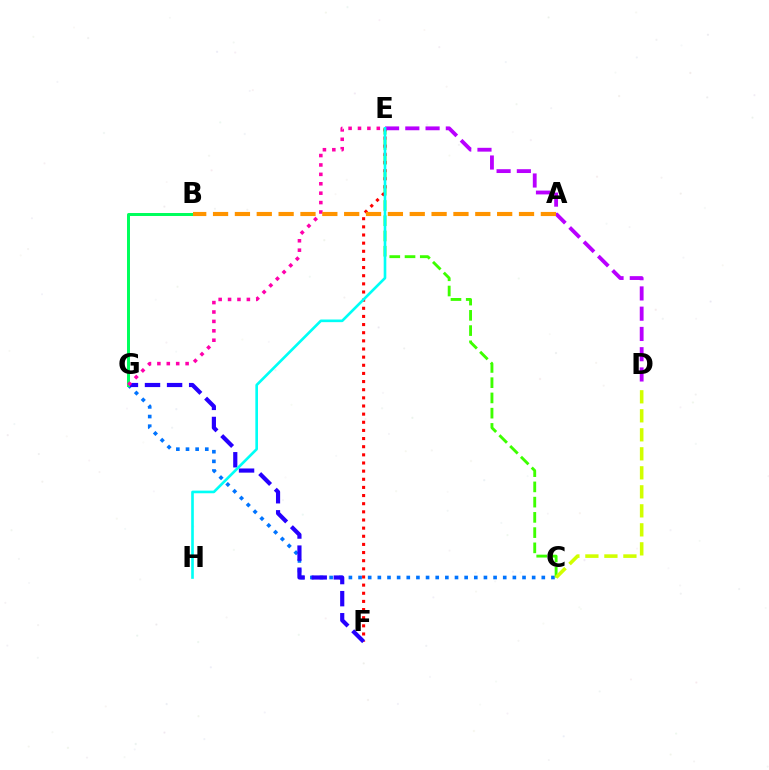{('C', 'G'): [{'color': '#0074ff', 'line_style': 'dotted', 'thickness': 2.62}], ('C', 'E'): [{'color': '#3dff00', 'line_style': 'dashed', 'thickness': 2.07}], ('E', 'F'): [{'color': '#ff0000', 'line_style': 'dotted', 'thickness': 2.21}], ('D', 'E'): [{'color': '#b900ff', 'line_style': 'dashed', 'thickness': 2.75}], ('F', 'G'): [{'color': '#2500ff', 'line_style': 'dashed', 'thickness': 3.0}], ('B', 'G'): [{'color': '#00ff5c', 'line_style': 'solid', 'thickness': 2.15}], ('C', 'D'): [{'color': '#d1ff00', 'line_style': 'dashed', 'thickness': 2.58}], ('E', 'G'): [{'color': '#ff00ac', 'line_style': 'dotted', 'thickness': 2.56}], ('A', 'B'): [{'color': '#ff9400', 'line_style': 'dashed', 'thickness': 2.97}], ('E', 'H'): [{'color': '#00fff6', 'line_style': 'solid', 'thickness': 1.9}]}